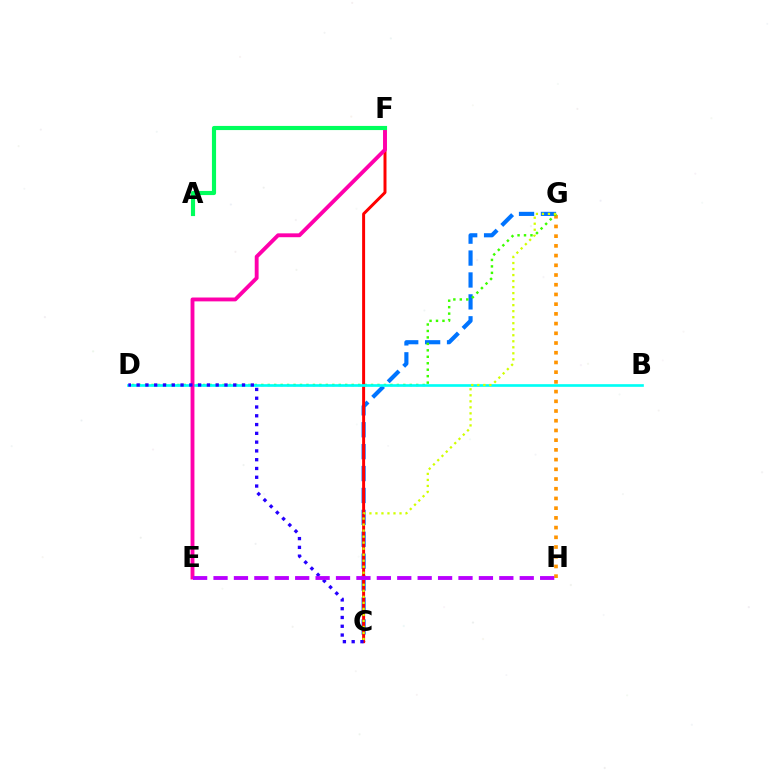{('C', 'G'): [{'color': '#0074ff', 'line_style': 'dashed', 'thickness': 2.98}, {'color': '#d1ff00', 'line_style': 'dotted', 'thickness': 1.64}], ('G', 'H'): [{'color': '#ff9400', 'line_style': 'dotted', 'thickness': 2.64}], ('D', 'G'): [{'color': '#3dff00', 'line_style': 'dotted', 'thickness': 1.75}], ('C', 'F'): [{'color': '#ff0000', 'line_style': 'solid', 'thickness': 2.14}], ('B', 'D'): [{'color': '#00fff6', 'line_style': 'solid', 'thickness': 1.92}], ('E', 'F'): [{'color': '#ff00ac', 'line_style': 'solid', 'thickness': 2.78}], ('C', 'D'): [{'color': '#2500ff', 'line_style': 'dotted', 'thickness': 2.39}], ('E', 'H'): [{'color': '#b900ff', 'line_style': 'dashed', 'thickness': 2.77}], ('A', 'F'): [{'color': '#00ff5c', 'line_style': 'solid', 'thickness': 2.98}]}